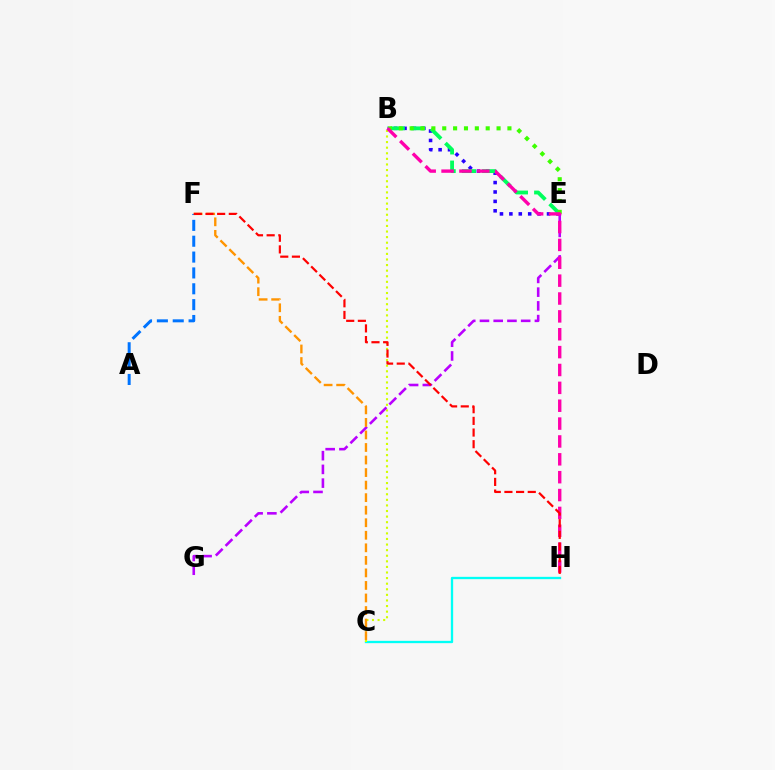{('B', 'E'): [{'color': '#2500ff', 'line_style': 'dotted', 'thickness': 2.56}, {'color': '#00ff5c', 'line_style': 'dashed', 'thickness': 2.75}, {'color': '#3dff00', 'line_style': 'dotted', 'thickness': 2.95}], ('C', 'H'): [{'color': '#00fff6', 'line_style': 'solid', 'thickness': 1.67}], ('B', 'C'): [{'color': '#d1ff00', 'line_style': 'dotted', 'thickness': 1.52}], ('E', 'G'): [{'color': '#b900ff', 'line_style': 'dashed', 'thickness': 1.87}], ('A', 'F'): [{'color': '#0074ff', 'line_style': 'dashed', 'thickness': 2.15}], ('B', 'H'): [{'color': '#ff00ac', 'line_style': 'dashed', 'thickness': 2.43}], ('C', 'F'): [{'color': '#ff9400', 'line_style': 'dashed', 'thickness': 1.7}], ('F', 'H'): [{'color': '#ff0000', 'line_style': 'dashed', 'thickness': 1.58}]}